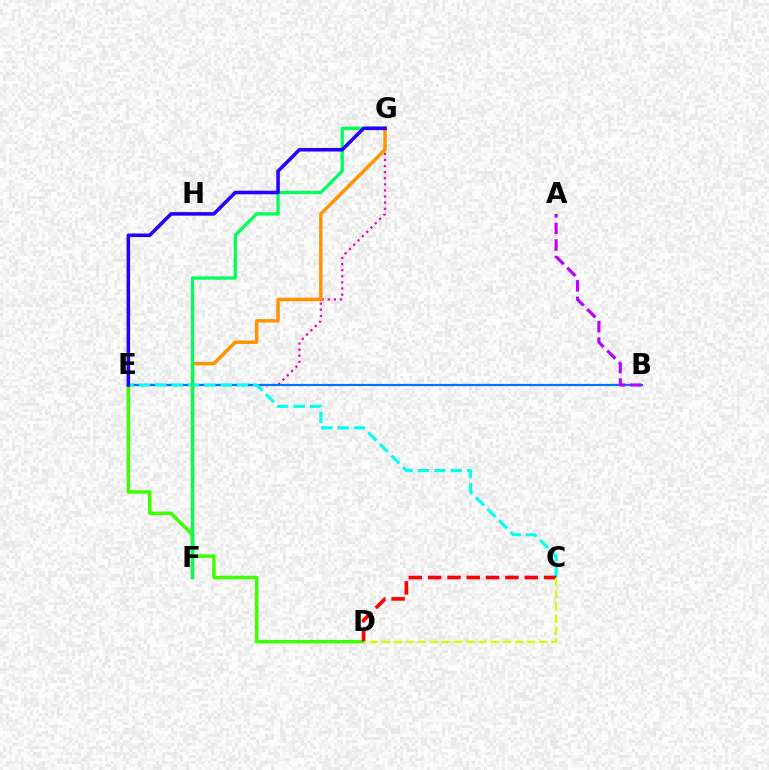{('E', 'G'): [{'color': '#ff00ac', 'line_style': 'dotted', 'thickness': 1.66}, {'color': '#2500ff', 'line_style': 'solid', 'thickness': 2.56}], ('B', 'E'): [{'color': '#0074ff', 'line_style': 'solid', 'thickness': 1.57}], ('C', 'E'): [{'color': '#00fff6', 'line_style': 'dashed', 'thickness': 2.22}], ('F', 'G'): [{'color': '#ff9400', 'line_style': 'solid', 'thickness': 2.5}, {'color': '#00ff5c', 'line_style': 'solid', 'thickness': 2.36}], ('D', 'E'): [{'color': '#3dff00', 'line_style': 'solid', 'thickness': 2.52}], ('C', 'D'): [{'color': '#ff0000', 'line_style': 'dashed', 'thickness': 2.62}, {'color': '#d1ff00', 'line_style': 'dashed', 'thickness': 1.64}], ('A', 'B'): [{'color': '#b900ff', 'line_style': 'dashed', 'thickness': 2.25}]}